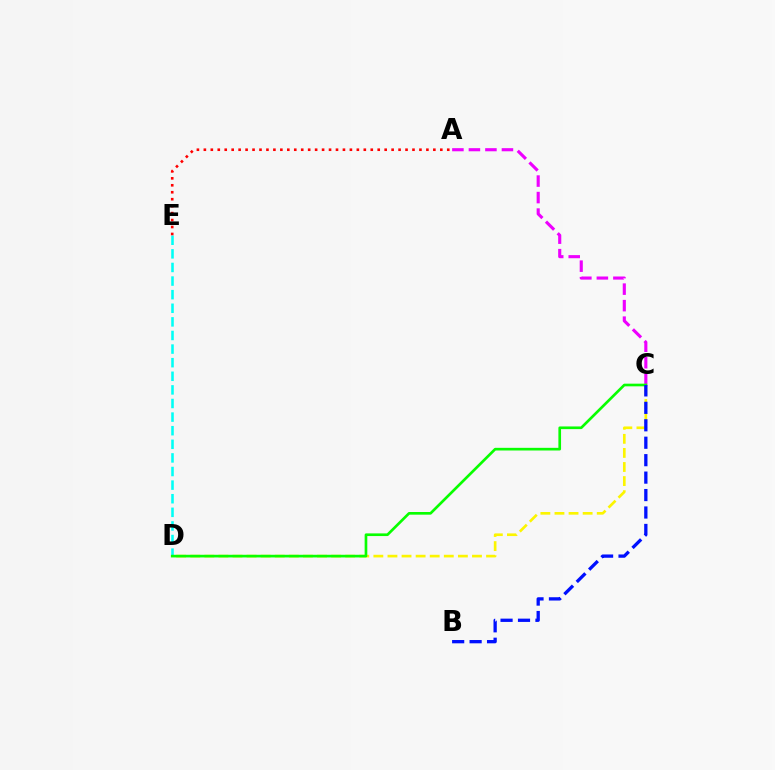{('C', 'D'): [{'color': '#fcf500', 'line_style': 'dashed', 'thickness': 1.91}, {'color': '#08ff00', 'line_style': 'solid', 'thickness': 1.92}], ('A', 'C'): [{'color': '#ee00ff', 'line_style': 'dashed', 'thickness': 2.24}], ('D', 'E'): [{'color': '#00fff6', 'line_style': 'dashed', 'thickness': 1.85}], ('A', 'E'): [{'color': '#ff0000', 'line_style': 'dotted', 'thickness': 1.89}], ('B', 'C'): [{'color': '#0010ff', 'line_style': 'dashed', 'thickness': 2.37}]}